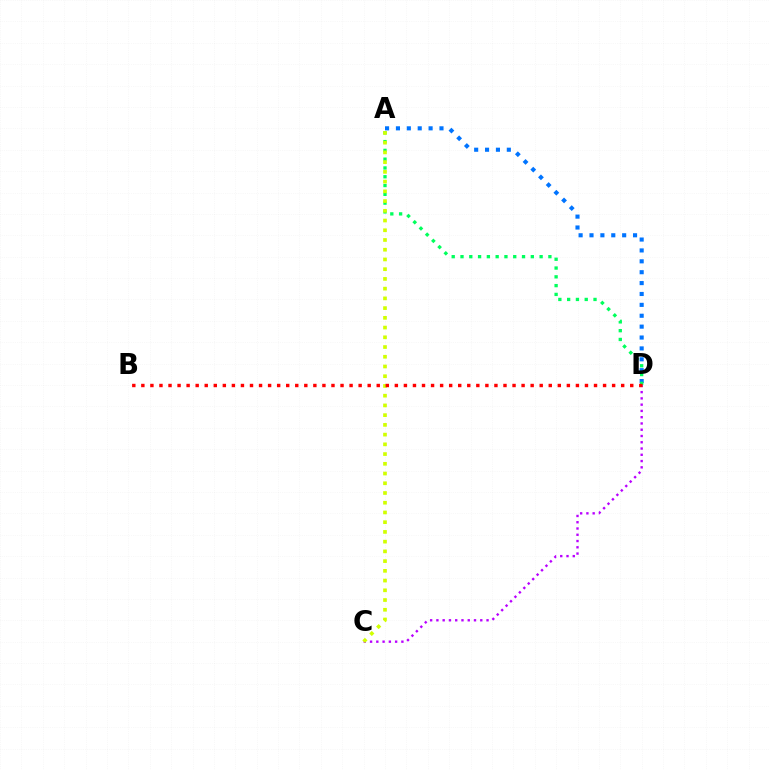{('C', 'D'): [{'color': '#b900ff', 'line_style': 'dotted', 'thickness': 1.7}], ('A', 'D'): [{'color': '#0074ff', 'line_style': 'dotted', 'thickness': 2.96}, {'color': '#00ff5c', 'line_style': 'dotted', 'thickness': 2.39}], ('A', 'C'): [{'color': '#d1ff00', 'line_style': 'dotted', 'thickness': 2.64}], ('B', 'D'): [{'color': '#ff0000', 'line_style': 'dotted', 'thickness': 2.46}]}